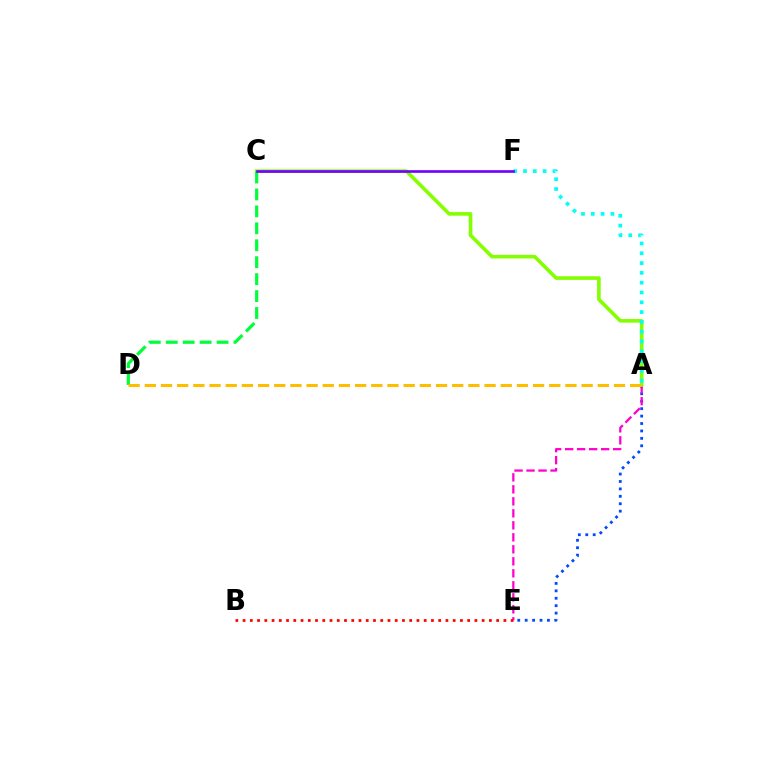{('A', 'E'): [{'color': '#004bff', 'line_style': 'dotted', 'thickness': 2.02}, {'color': '#ff00cf', 'line_style': 'dashed', 'thickness': 1.63}], ('A', 'C'): [{'color': '#84ff00', 'line_style': 'solid', 'thickness': 2.6}], ('B', 'E'): [{'color': '#ff0000', 'line_style': 'dotted', 'thickness': 1.97}], ('C', 'D'): [{'color': '#00ff39', 'line_style': 'dashed', 'thickness': 2.3}], ('A', 'F'): [{'color': '#00fff6', 'line_style': 'dotted', 'thickness': 2.66}], ('A', 'D'): [{'color': '#ffbd00', 'line_style': 'dashed', 'thickness': 2.2}], ('C', 'F'): [{'color': '#7200ff', 'line_style': 'solid', 'thickness': 1.91}]}